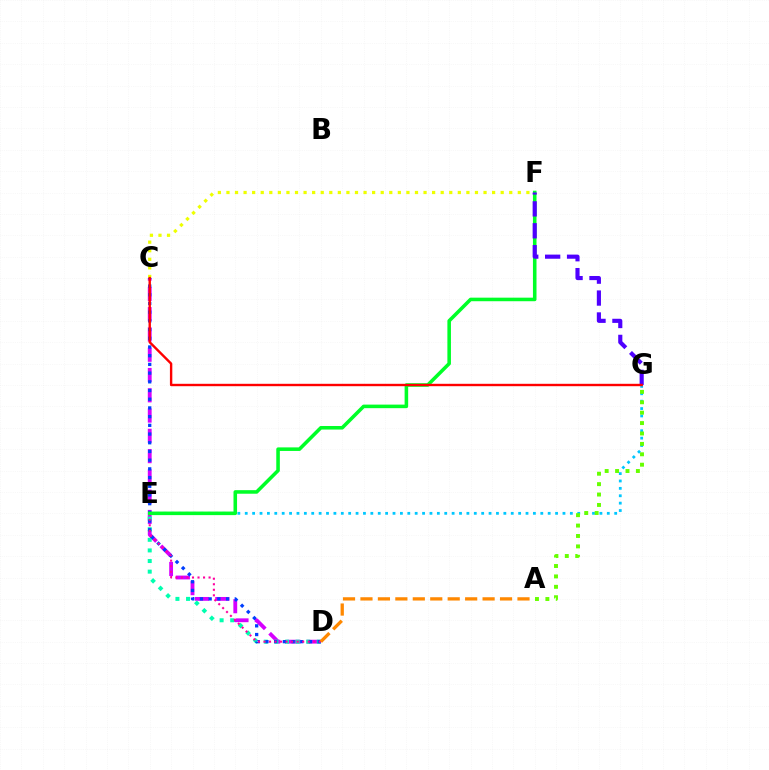{('C', 'D'): [{'color': '#d600ff', 'line_style': 'dashed', 'thickness': 2.76}, {'color': '#003fff', 'line_style': 'dotted', 'thickness': 2.37}], ('D', 'E'): [{'color': '#00ffaf', 'line_style': 'dotted', 'thickness': 2.88}, {'color': '#ff00a0', 'line_style': 'dotted', 'thickness': 1.5}], ('E', 'G'): [{'color': '#00c7ff', 'line_style': 'dotted', 'thickness': 2.01}], ('A', 'G'): [{'color': '#66ff00', 'line_style': 'dotted', 'thickness': 2.83}], ('C', 'F'): [{'color': '#eeff00', 'line_style': 'dotted', 'thickness': 2.33}], ('E', 'F'): [{'color': '#00ff27', 'line_style': 'solid', 'thickness': 2.56}], ('F', 'G'): [{'color': '#4f00ff', 'line_style': 'dashed', 'thickness': 2.98}], ('C', 'G'): [{'color': '#ff0000', 'line_style': 'solid', 'thickness': 1.72}], ('A', 'D'): [{'color': '#ff8800', 'line_style': 'dashed', 'thickness': 2.37}]}